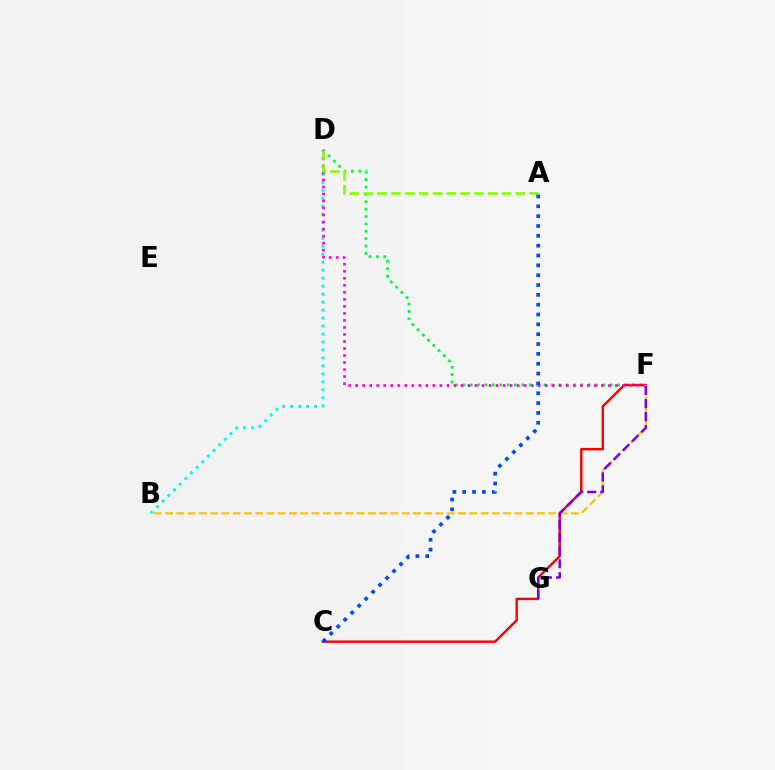{('B', 'D'): [{'color': '#00fff6', 'line_style': 'dotted', 'thickness': 2.17}], ('D', 'F'): [{'color': '#00ff39', 'line_style': 'dotted', 'thickness': 2.0}, {'color': '#ff00cf', 'line_style': 'dotted', 'thickness': 1.91}], ('C', 'F'): [{'color': '#ff0000', 'line_style': 'solid', 'thickness': 1.74}], ('B', 'F'): [{'color': '#ffbd00', 'line_style': 'dashed', 'thickness': 1.53}], ('A', 'D'): [{'color': '#84ff00', 'line_style': 'dashed', 'thickness': 1.88}], ('F', 'G'): [{'color': '#7200ff', 'line_style': 'dashed', 'thickness': 1.77}], ('A', 'C'): [{'color': '#004bff', 'line_style': 'dotted', 'thickness': 2.67}]}